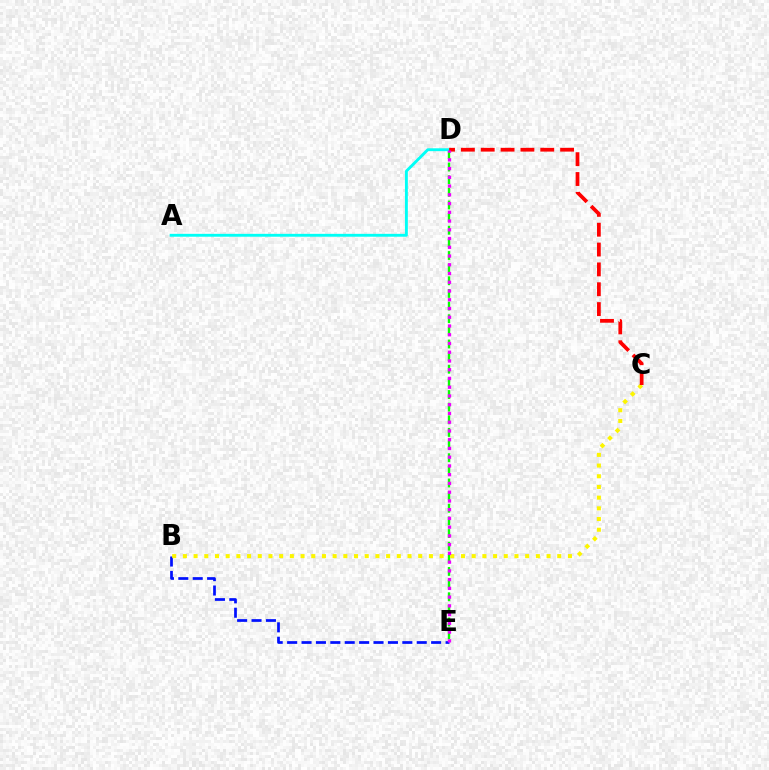{('D', 'E'): [{'color': '#08ff00', 'line_style': 'dashed', 'thickness': 1.72}, {'color': '#ee00ff', 'line_style': 'dotted', 'thickness': 2.38}], ('B', 'E'): [{'color': '#0010ff', 'line_style': 'dashed', 'thickness': 1.96}], ('B', 'C'): [{'color': '#fcf500', 'line_style': 'dotted', 'thickness': 2.91}], ('A', 'D'): [{'color': '#00fff6', 'line_style': 'solid', 'thickness': 2.07}], ('C', 'D'): [{'color': '#ff0000', 'line_style': 'dashed', 'thickness': 2.7}]}